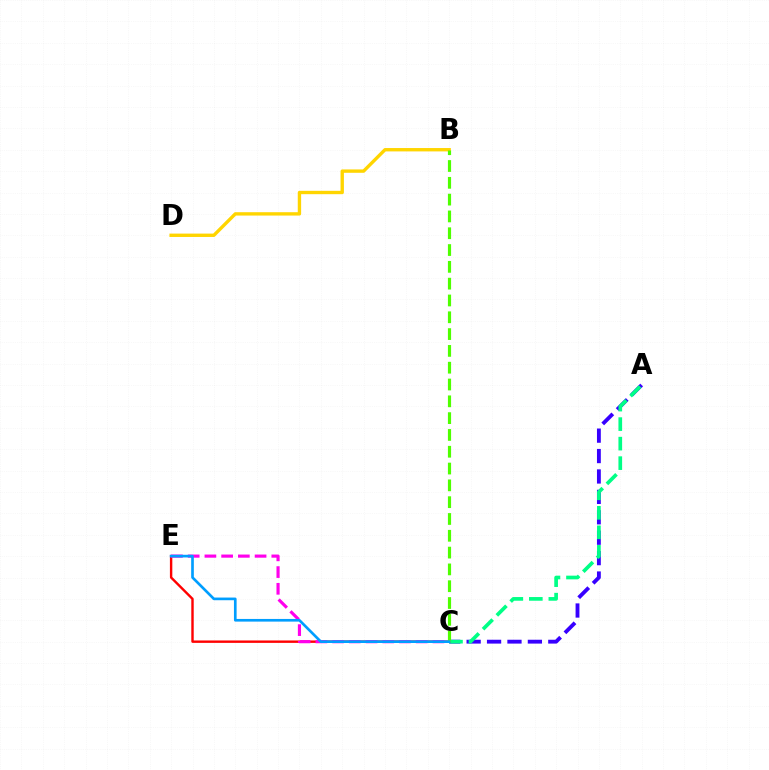{('A', 'C'): [{'color': '#3700ff', 'line_style': 'dashed', 'thickness': 2.77}, {'color': '#00ff86', 'line_style': 'dashed', 'thickness': 2.65}], ('C', 'E'): [{'color': '#ff0000', 'line_style': 'solid', 'thickness': 1.73}, {'color': '#ff00ed', 'line_style': 'dashed', 'thickness': 2.27}, {'color': '#009eff', 'line_style': 'solid', 'thickness': 1.92}], ('B', 'D'): [{'color': '#ffd500', 'line_style': 'solid', 'thickness': 2.42}], ('B', 'C'): [{'color': '#4fff00', 'line_style': 'dashed', 'thickness': 2.28}]}